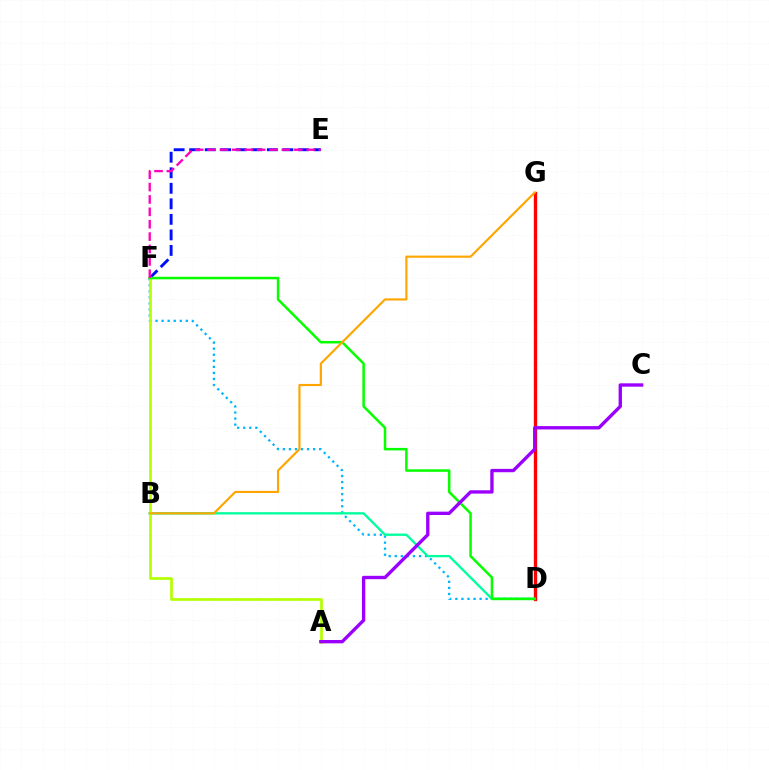{('D', 'G'): [{'color': '#ff0000', 'line_style': 'solid', 'thickness': 2.4}], ('D', 'F'): [{'color': '#00b5ff', 'line_style': 'dotted', 'thickness': 1.65}, {'color': '#08ff00', 'line_style': 'solid', 'thickness': 1.82}], ('E', 'F'): [{'color': '#0010ff', 'line_style': 'dashed', 'thickness': 2.11}, {'color': '#ff00bd', 'line_style': 'dashed', 'thickness': 1.68}], ('B', 'D'): [{'color': '#00ff9d', 'line_style': 'solid', 'thickness': 1.68}], ('A', 'F'): [{'color': '#b3ff00', 'line_style': 'solid', 'thickness': 1.94}], ('B', 'G'): [{'color': '#ffa500', 'line_style': 'solid', 'thickness': 1.55}], ('A', 'C'): [{'color': '#9b00ff', 'line_style': 'solid', 'thickness': 2.41}]}